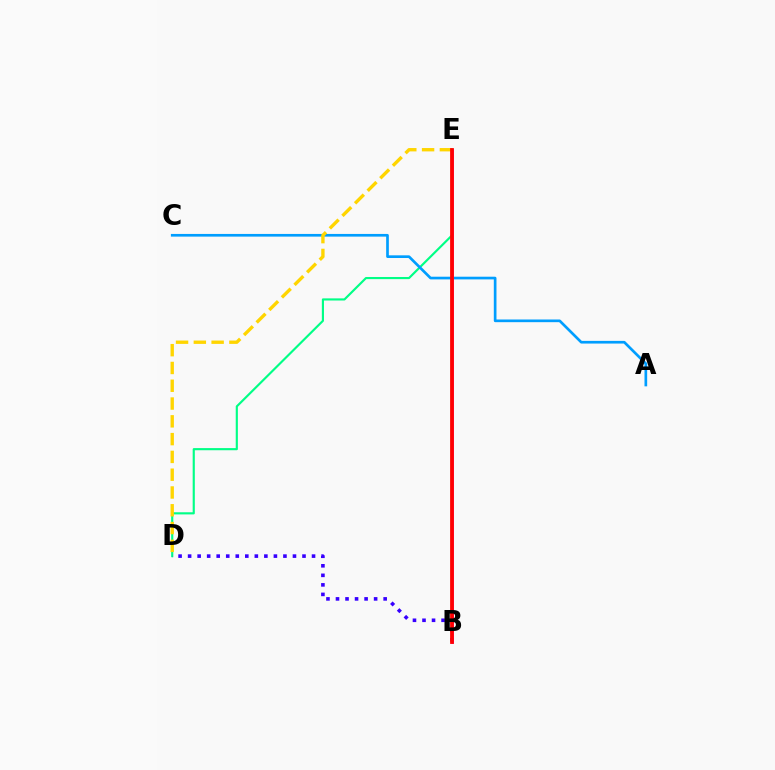{('D', 'E'): [{'color': '#00ff86', 'line_style': 'solid', 'thickness': 1.55}, {'color': '#ffd500', 'line_style': 'dashed', 'thickness': 2.42}], ('A', 'C'): [{'color': '#009eff', 'line_style': 'solid', 'thickness': 1.93}], ('B', 'E'): [{'color': '#4fff00', 'line_style': 'dashed', 'thickness': 1.51}, {'color': '#ff00ed', 'line_style': 'solid', 'thickness': 1.84}, {'color': '#ff0000', 'line_style': 'solid', 'thickness': 2.72}], ('B', 'D'): [{'color': '#3700ff', 'line_style': 'dotted', 'thickness': 2.59}]}